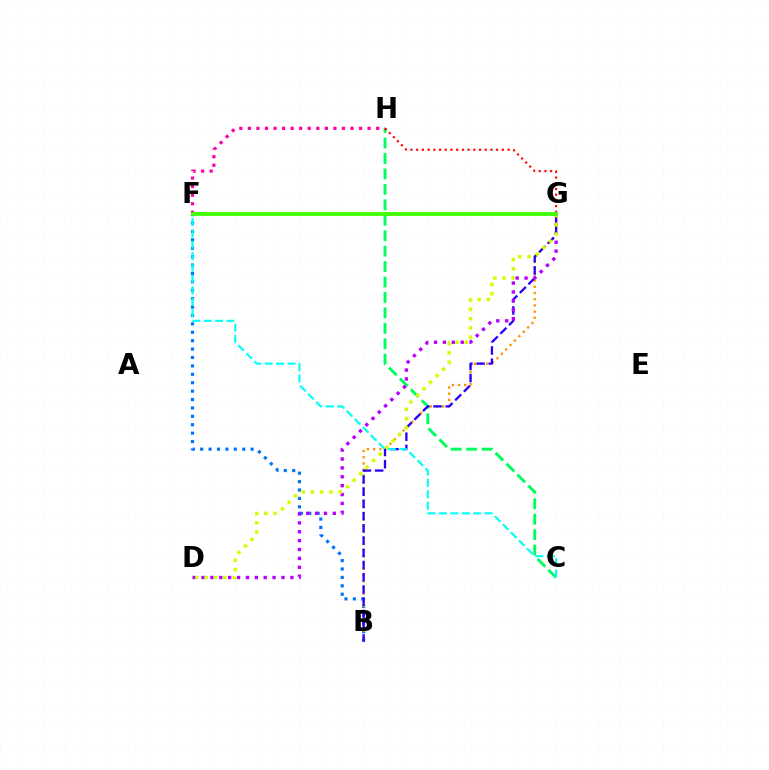{('B', 'F'): [{'color': '#0074ff', 'line_style': 'dotted', 'thickness': 2.28}], ('C', 'H'): [{'color': '#00ff5c', 'line_style': 'dashed', 'thickness': 2.1}], ('B', 'G'): [{'color': '#ff9400', 'line_style': 'dotted', 'thickness': 1.68}, {'color': '#2500ff', 'line_style': 'dashed', 'thickness': 1.66}], ('F', 'H'): [{'color': '#ff00ac', 'line_style': 'dotted', 'thickness': 2.32}], ('D', 'G'): [{'color': '#b900ff', 'line_style': 'dotted', 'thickness': 2.41}, {'color': '#d1ff00', 'line_style': 'dotted', 'thickness': 2.52}], ('C', 'F'): [{'color': '#00fff6', 'line_style': 'dashed', 'thickness': 1.55}], ('G', 'H'): [{'color': '#ff0000', 'line_style': 'dotted', 'thickness': 1.55}], ('F', 'G'): [{'color': '#3dff00', 'line_style': 'solid', 'thickness': 2.7}]}